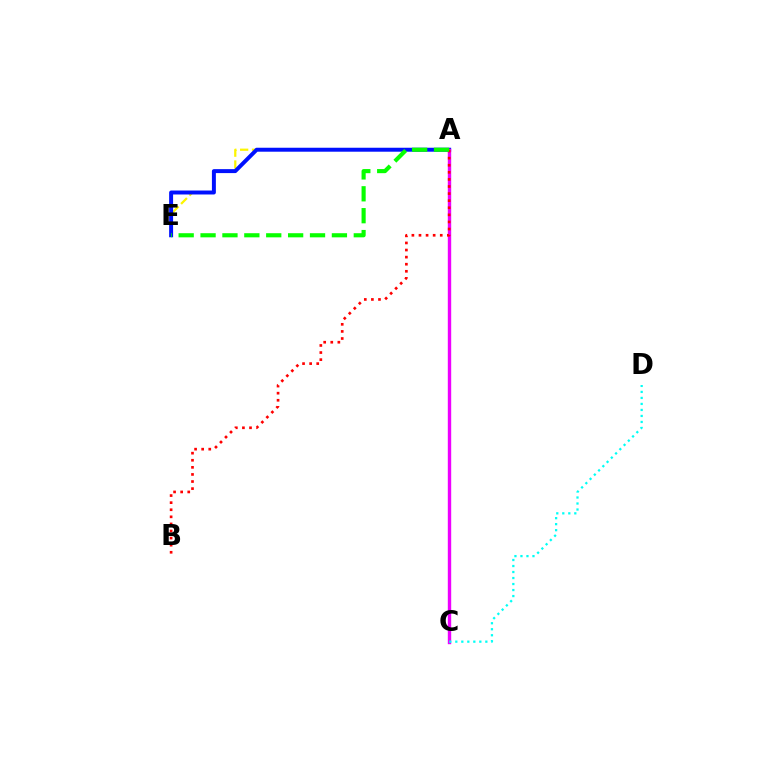{('A', 'E'): [{'color': '#fcf500', 'line_style': 'dashed', 'thickness': 1.61}, {'color': '#0010ff', 'line_style': 'solid', 'thickness': 2.85}, {'color': '#08ff00', 'line_style': 'dashed', 'thickness': 2.97}], ('A', 'C'): [{'color': '#ee00ff', 'line_style': 'solid', 'thickness': 2.44}], ('A', 'B'): [{'color': '#ff0000', 'line_style': 'dotted', 'thickness': 1.93}], ('C', 'D'): [{'color': '#00fff6', 'line_style': 'dotted', 'thickness': 1.63}]}